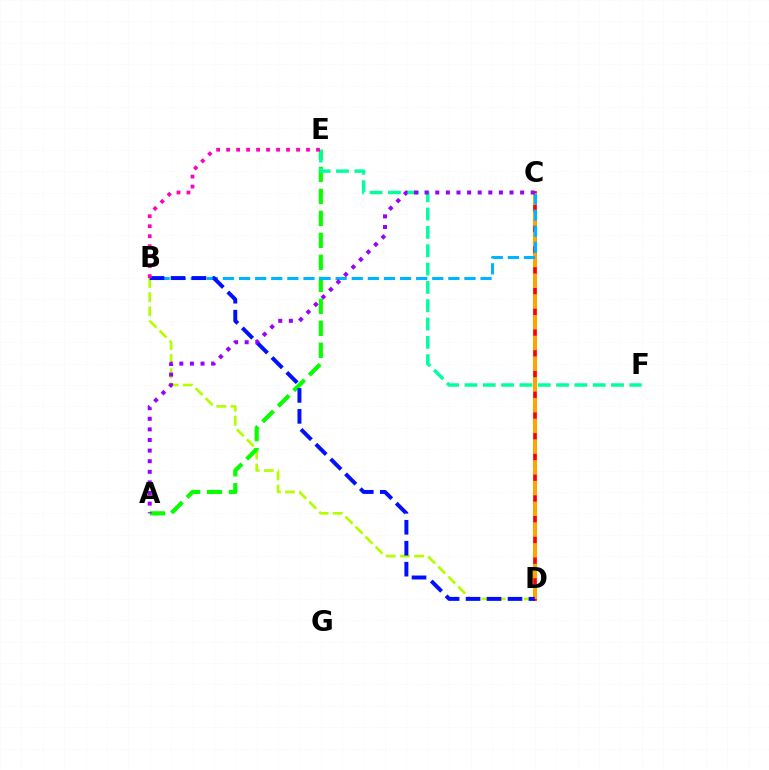{('B', 'D'): [{'color': '#b3ff00', 'line_style': 'dashed', 'thickness': 1.92}, {'color': '#0010ff', 'line_style': 'dashed', 'thickness': 2.85}], ('A', 'E'): [{'color': '#08ff00', 'line_style': 'dashed', 'thickness': 2.99}], ('E', 'F'): [{'color': '#00ff9d', 'line_style': 'dashed', 'thickness': 2.49}], ('C', 'D'): [{'color': '#ff0000', 'line_style': 'solid', 'thickness': 2.68}, {'color': '#ffa500', 'line_style': 'dashed', 'thickness': 2.82}], ('B', 'C'): [{'color': '#00b5ff', 'line_style': 'dashed', 'thickness': 2.19}], ('B', 'E'): [{'color': '#ff00bd', 'line_style': 'dotted', 'thickness': 2.71}], ('A', 'C'): [{'color': '#9b00ff', 'line_style': 'dotted', 'thickness': 2.88}]}